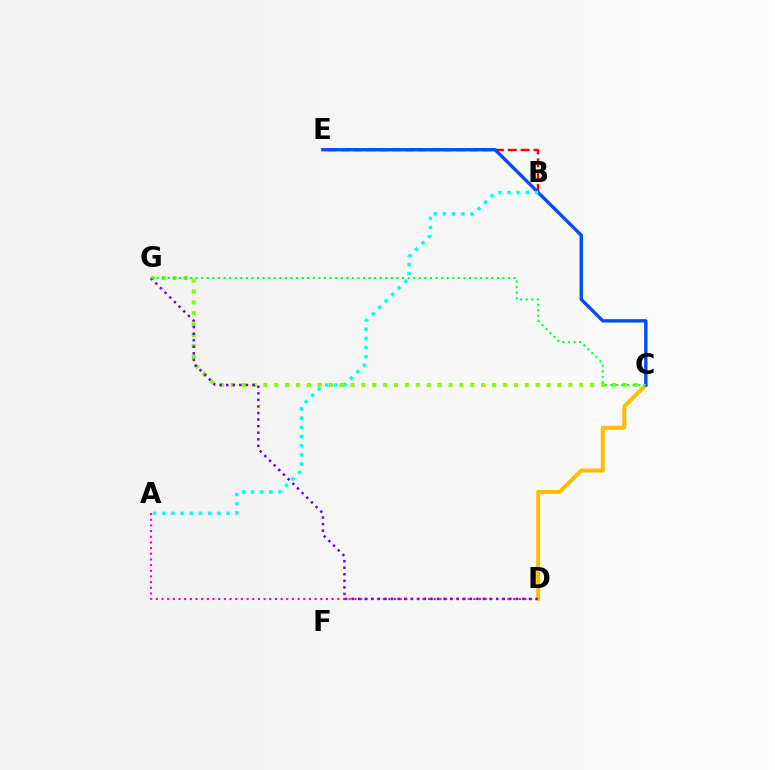{('A', 'D'): [{'color': '#ff00cf', 'line_style': 'dotted', 'thickness': 1.54}], ('C', 'D'): [{'color': '#ffbd00', 'line_style': 'solid', 'thickness': 2.86}], ('B', 'E'): [{'color': '#ff0000', 'line_style': 'dashed', 'thickness': 1.75}], ('C', 'G'): [{'color': '#84ff00', 'line_style': 'dotted', 'thickness': 2.96}, {'color': '#00ff39', 'line_style': 'dotted', 'thickness': 1.52}], ('D', 'G'): [{'color': '#7200ff', 'line_style': 'dotted', 'thickness': 1.78}], ('C', 'E'): [{'color': '#004bff', 'line_style': 'solid', 'thickness': 2.42}], ('A', 'B'): [{'color': '#00fff6', 'line_style': 'dotted', 'thickness': 2.49}]}